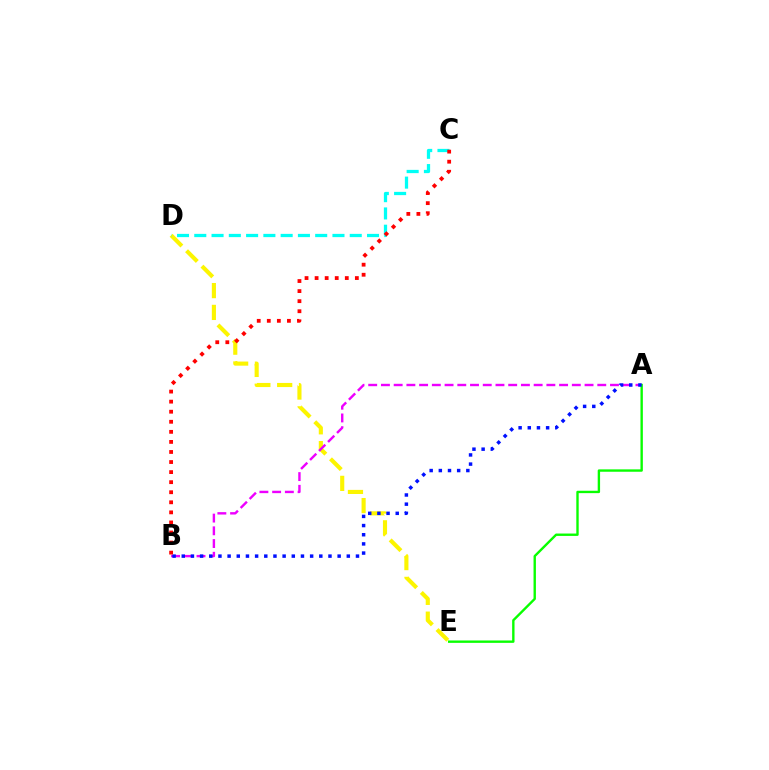{('D', 'E'): [{'color': '#fcf500', 'line_style': 'dashed', 'thickness': 2.96}], ('A', 'B'): [{'color': '#ee00ff', 'line_style': 'dashed', 'thickness': 1.73}, {'color': '#0010ff', 'line_style': 'dotted', 'thickness': 2.49}], ('A', 'E'): [{'color': '#08ff00', 'line_style': 'solid', 'thickness': 1.71}], ('C', 'D'): [{'color': '#00fff6', 'line_style': 'dashed', 'thickness': 2.35}], ('B', 'C'): [{'color': '#ff0000', 'line_style': 'dotted', 'thickness': 2.73}]}